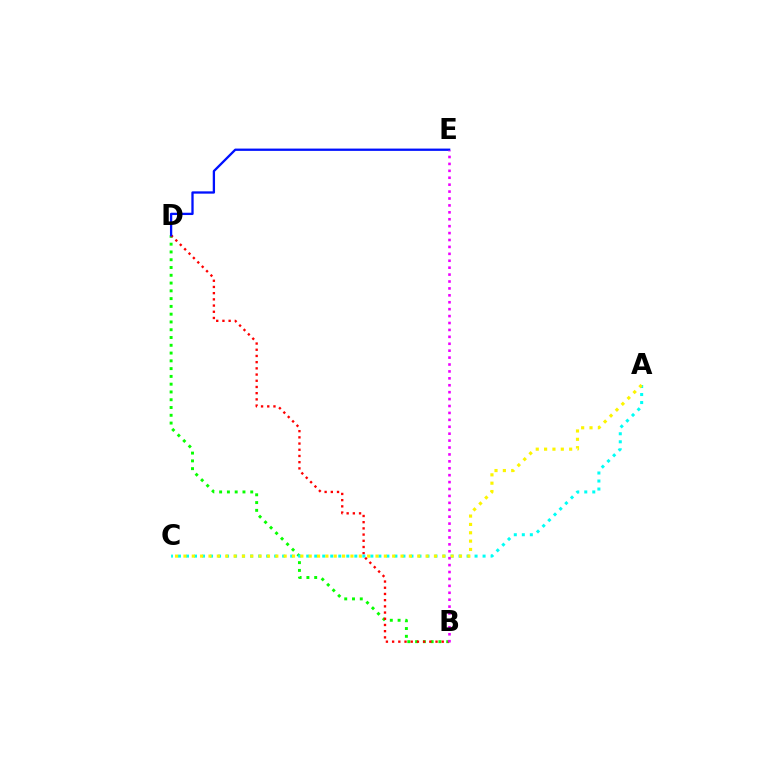{('B', 'D'): [{'color': '#08ff00', 'line_style': 'dotted', 'thickness': 2.11}, {'color': '#ff0000', 'line_style': 'dotted', 'thickness': 1.69}], ('A', 'C'): [{'color': '#00fff6', 'line_style': 'dotted', 'thickness': 2.18}, {'color': '#fcf500', 'line_style': 'dotted', 'thickness': 2.27}], ('D', 'E'): [{'color': '#0010ff', 'line_style': 'solid', 'thickness': 1.66}], ('B', 'E'): [{'color': '#ee00ff', 'line_style': 'dotted', 'thickness': 1.88}]}